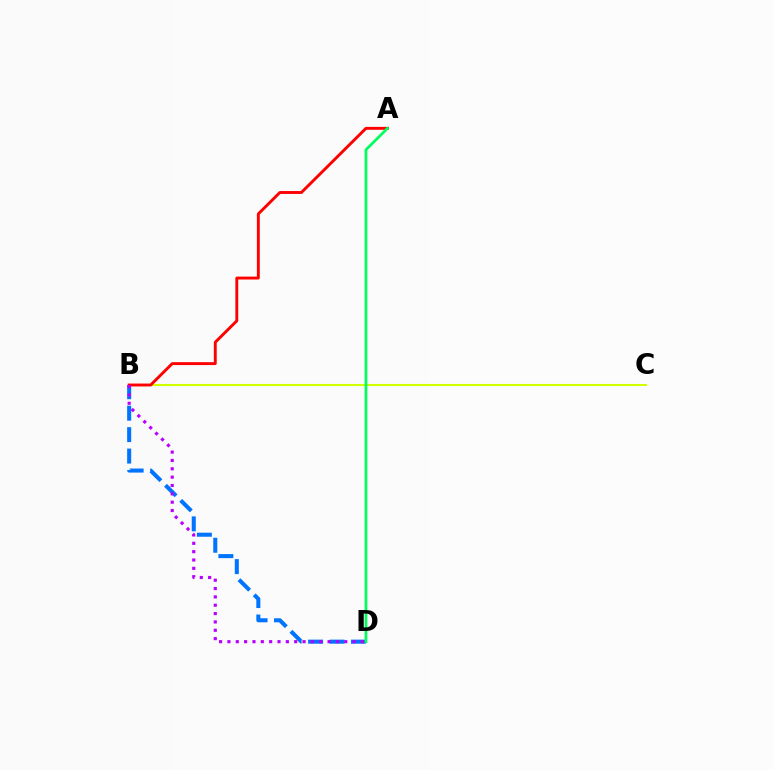{('B', 'C'): [{'color': '#d1ff00', 'line_style': 'solid', 'thickness': 1.5}], ('B', 'D'): [{'color': '#0074ff', 'line_style': 'dashed', 'thickness': 2.91}, {'color': '#b900ff', 'line_style': 'dotted', 'thickness': 2.27}], ('A', 'B'): [{'color': '#ff0000', 'line_style': 'solid', 'thickness': 2.09}], ('A', 'D'): [{'color': '#00ff5c', 'line_style': 'solid', 'thickness': 1.97}]}